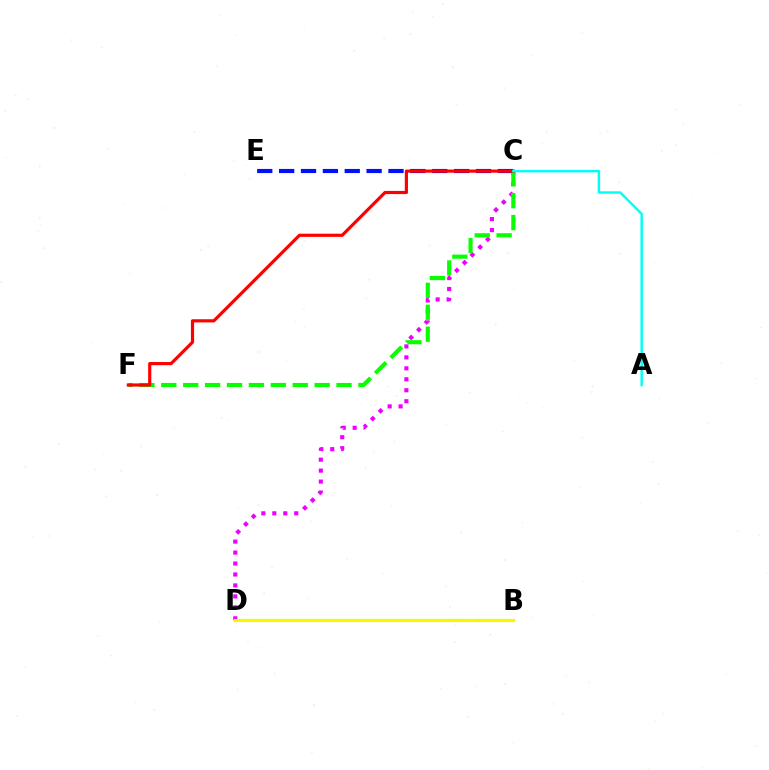{('C', 'E'): [{'color': '#0010ff', 'line_style': 'dashed', 'thickness': 2.97}], ('C', 'D'): [{'color': '#ee00ff', 'line_style': 'dotted', 'thickness': 2.98}], ('C', 'F'): [{'color': '#08ff00', 'line_style': 'dashed', 'thickness': 2.98}, {'color': '#ff0000', 'line_style': 'solid', 'thickness': 2.28}], ('B', 'D'): [{'color': '#fcf500', 'line_style': 'solid', 'thickness': 2.3}], ('A', 'C'): [{'color': '#00fff6', 'line_style': 'solid', 'thickness': 1.76}]}